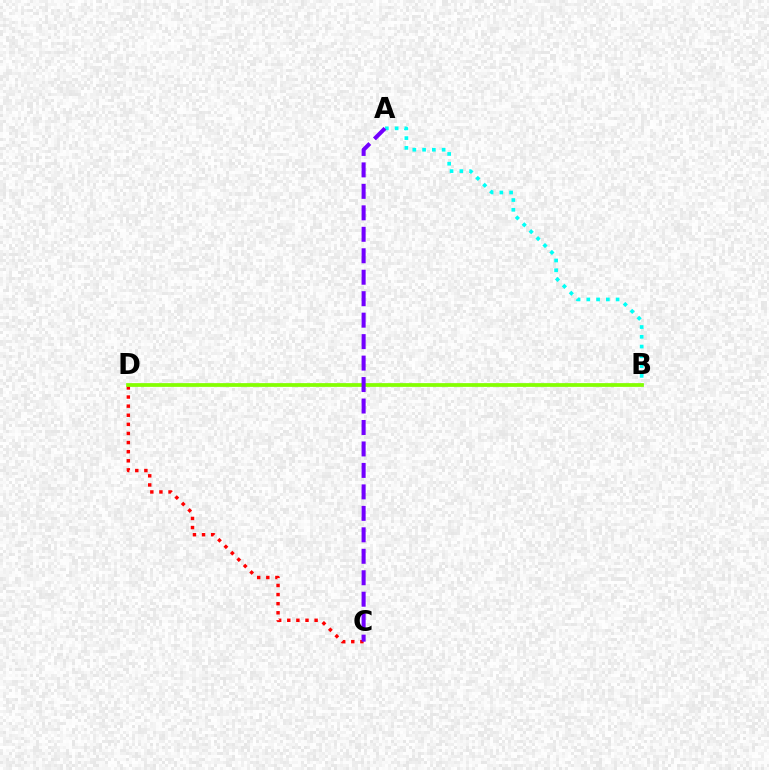{('A', 'B'): [{'color': '#00fff6', 'line_style': 'dotted', 'thickness': 2.65}], ('C', 'D'): [{'color': '#ff0000', 'line_style': 'dotted', 'thickness': 2.47}], ('B', 'D'): [{'color': '#84ff00', 'line_style': 'solid', 'thickness': 2.69}], ('A', 'C'): [{'color': '#7200ff', 'line_style': 'dashed', 'thickness': 2.92}]}